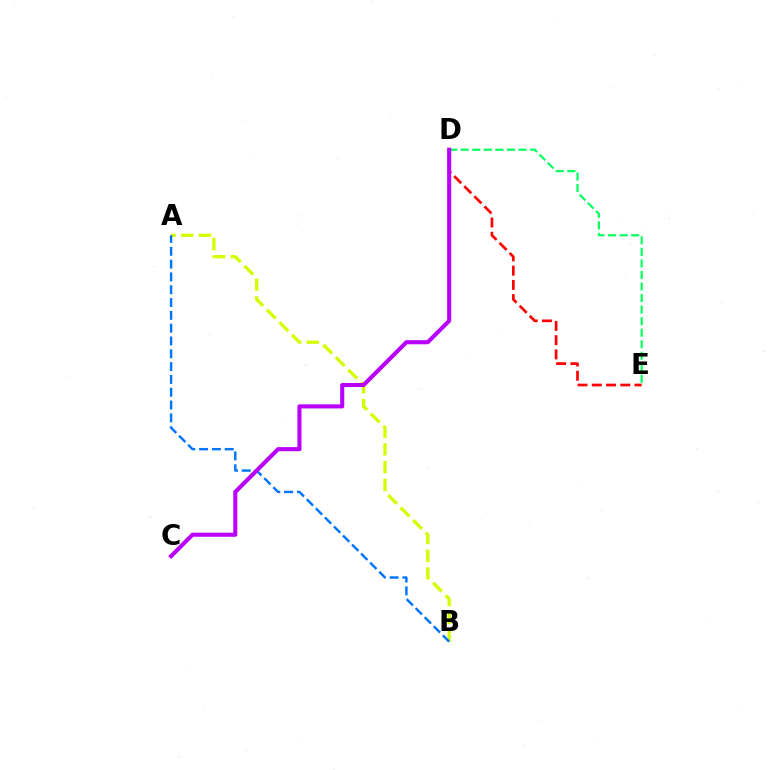{('D', 'E'): [{'color': '#00ff5c', 'line_style': 'dashed', 'thickness': 1.57}, {'color': '#ff0000', 'line_style': 'dashed', 'thickness': 1.94}], ('A', 'B'): [{'color': '#d1ff00', 'line_style': 'dashed', 'thickness': 2.41}, {'color': '#0074ff', 'line_style': 'dashed', 'thickness': 1.74}], ('C', 'D'): [{'color': '#b900ff', 'line_style': 'solid', 'thickness': 2.94}]}